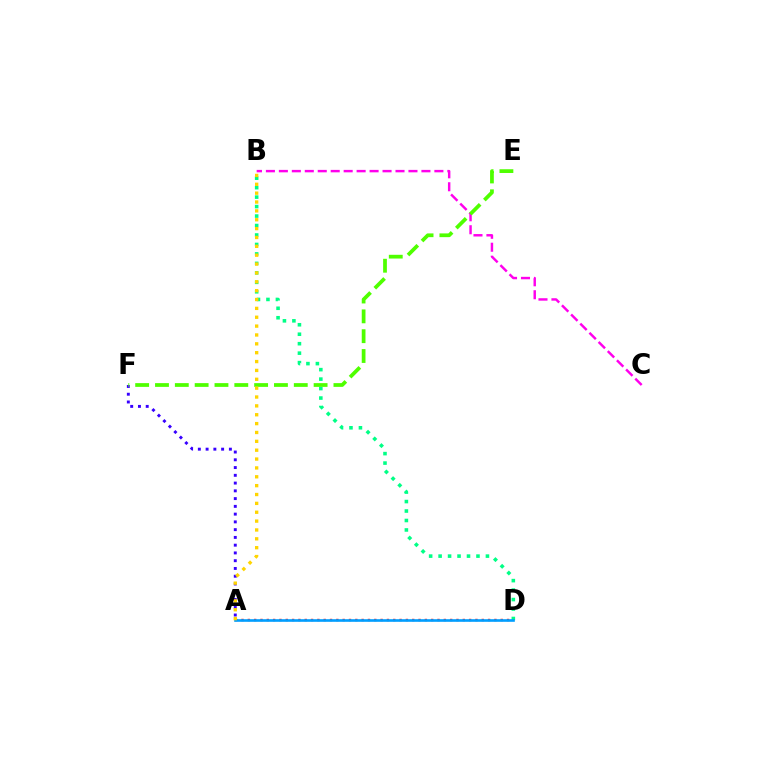{('A', 'D'): [{'color': '#ff0000', 'line_style': 'dotted', 'thickness': 1.72}, {'color': '#009eff', 'line_style': 'solid', 'thickness': 1.89}], ('B', 'D'): [{'color': '#00ff86', 'line_style': 'dotted', 'thickness': 2.57}], ('B', 'C'): [{'color': '#ff00ed', 'line_style': 'dashed', 'thickness': 1.76}], ('A', 'F'): [{'color': '#3700ff', 'line_style': 'dotted', 'thickness': 2.11}], ('E', 'F'): [{'color': '#4fff00', 'line_style': 'dashed', 'thickness': 2.69}], ('A', 'B'): [{'color': '#ffd500', 'line_style': 'dotted', 'thickness': 2.41}]}